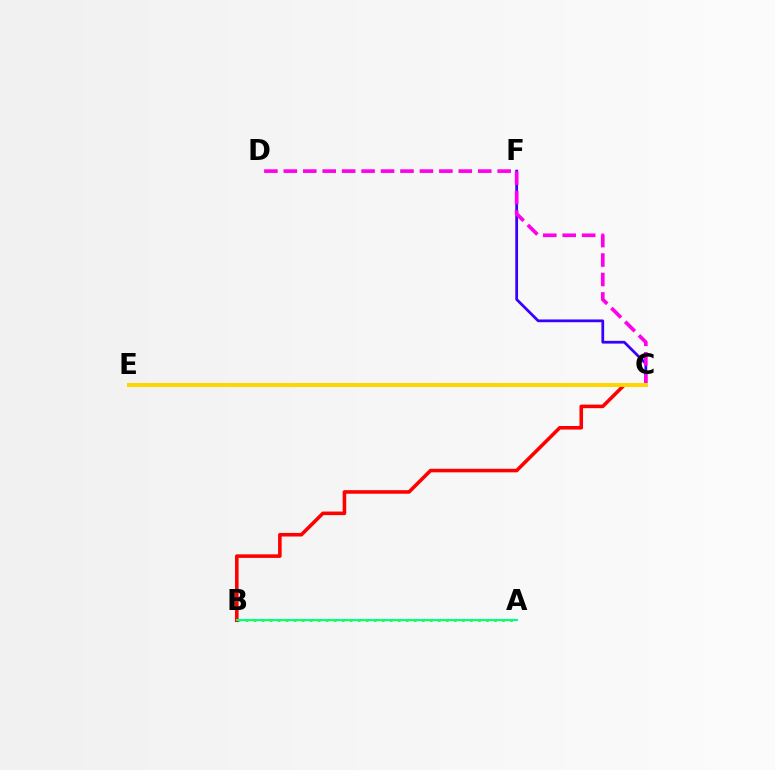{('C', 'F'): [{'color': '#3700ff', 'line_style': 'solid', 'thickness': 1.98}], ('A', 'B'): [{'color': '#4fff00', 'line_style': 'dotted', 'thickness': 2.18}, {'color': '#00ff86', 'line_style': 'solid', 'thickness': 1.54}], ('C', 'D'): [{'color': '#ff00ed', 'line_style': 'dashed', 'thickness': 2.64}], ('B', 'C'): [{'color': '#ff0000', 'line_style': 'solid', 'thickness': 2.57}], ('C', 'E'): [{'color': '#009eff', 'line_style': 'dotted', 'thickness': 2.69}, {'color': '#ffd500', 'line_style': 'solid', 'thickness': 2.88}]}